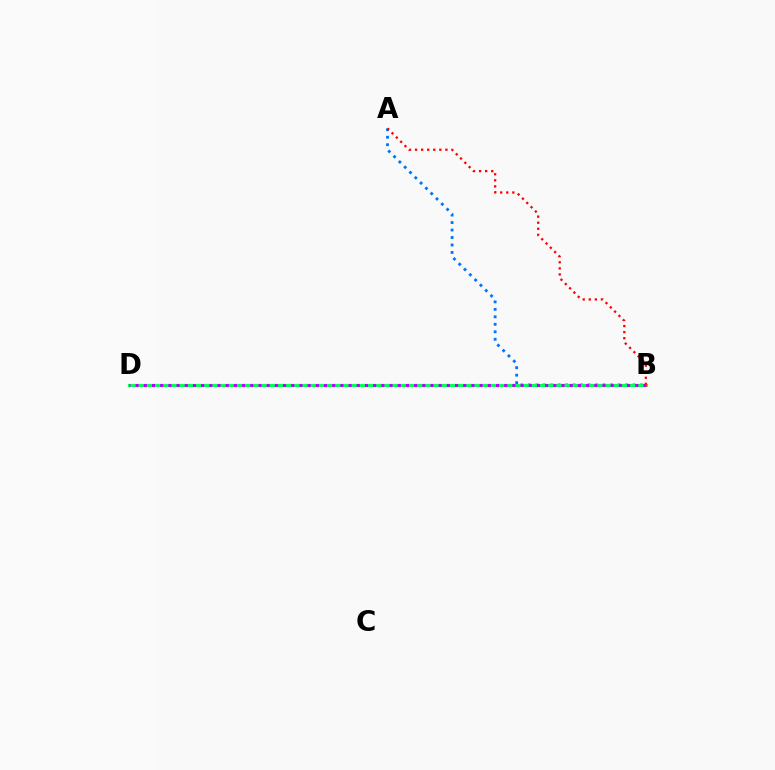{('B', 'D'): [{'color': '#d1ff00', 'line_style': 'solid', 'thickness': 2.39}, {'color': '#00ff5c', 'line_style': 'solid', 'thickness': 2.1}, {'color': '#b900ff', 'line_style': 'dotted', 'thickness': 2.23}], ('A', 'B'): [{'color': '#0074ff', 'line_style': 'dotted', 'thickness': 2.03}, {'color': '#ff0000', 'line_style': 'dotted', 'thickness': 1.65}]}